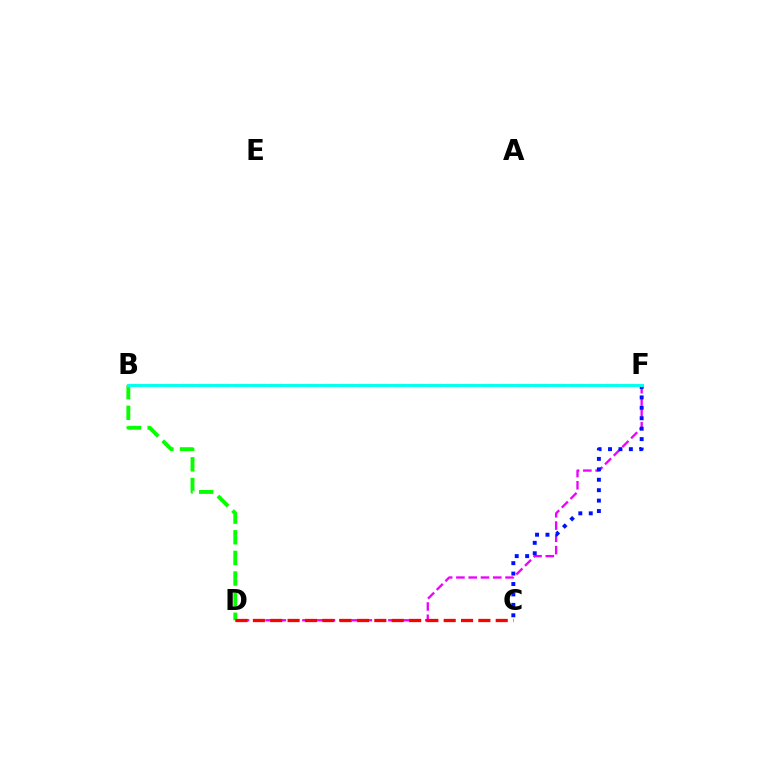{('D', 'F'): [{'color': '#ee00ff', 'line_style': 'dashed', 'thickness': 1.67}], ('B', 'D'): [{'color': '#08ff00', 'line_style': 'dashed', 'thickness': 2.8}], ('C', 'D'): [{'color': '#ff0000', 'line_style': 'dashed', 'thickness': 2.36}], ('C', 'F'): [{'color': '#0010ff', 'line_style': 'dotted', 'thickness': 2.83}], ('B', 'F'): [{'color': '#fcf500', 'line_style': 'dashed', 'thickness': 2.4}, {'color': '#00fff6', 'line_style': 'solid', 'thickness': 2.11}]}